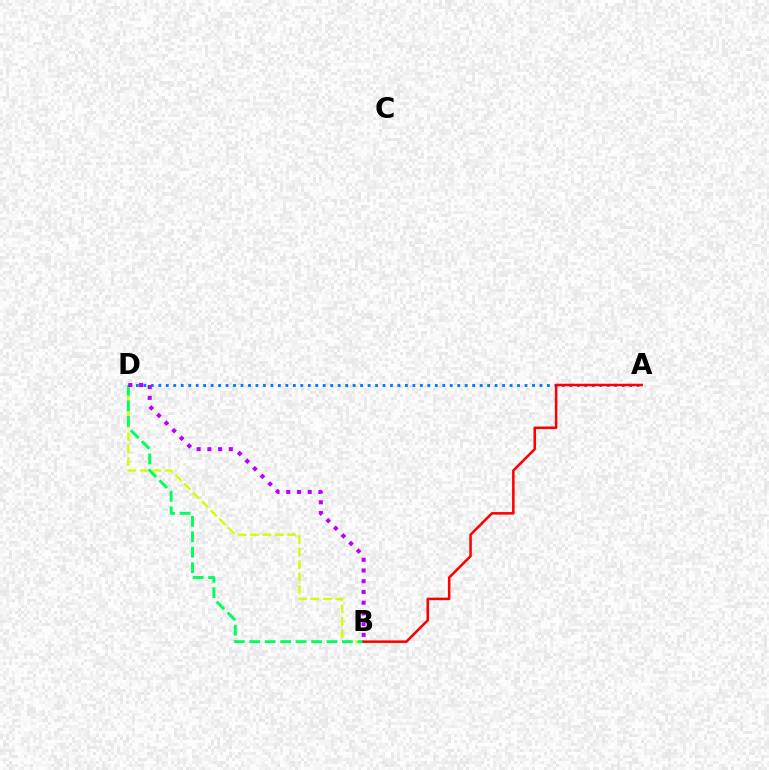{('B', 'D'): [{'color': '#d1ff00', 'line_style': 'dashed', 'thickness': 1.69}, {'color': '#00ff5c', 'line_style': 'dashed', 'thickness': 2.1}, {'color': '#b900ff', 'line_style': 'dotted', 'thickness': 2.92}], ('A', 'D'): [{'color': '#0074ff', 'line_style': 'dotted', 'thickness': 2.03}], ('A', 'B'): [{'color': '#ff0000', 'line_style': 'solid', 'thickness': 1.83}]}